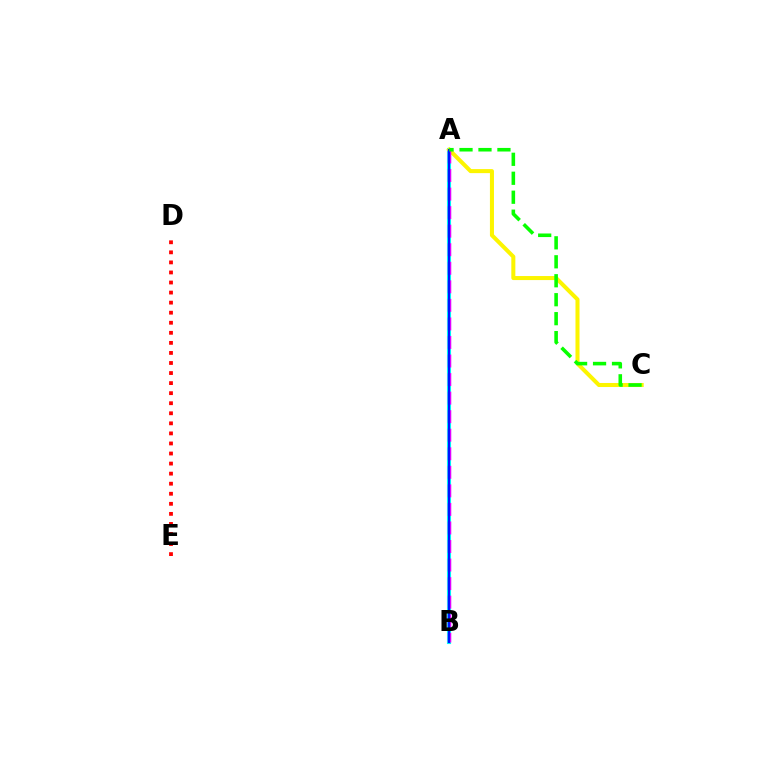{('D', 'E'): [{'color': '#ff0000', 'line_style': 'dotted', 'thickness': 2.73}], ('A', 'B'): [{'color': '#00fff6', 'line_style': 'solid', 'thickness': 2.96}, {'color': '#ee00ff', 'line_style': 'dashed', 'thickness': 2.52}, {'color': '#0010ff', 'line_style': 'solid', 'thickness': 1.53}], ('A', 'C'): [{'color': '#fcf500', 'line_style': 'solid', 'thickness': 2.9}, {'color': '#08ff00', 'line_style': 'dashed', 'thickness': 2.58}]}